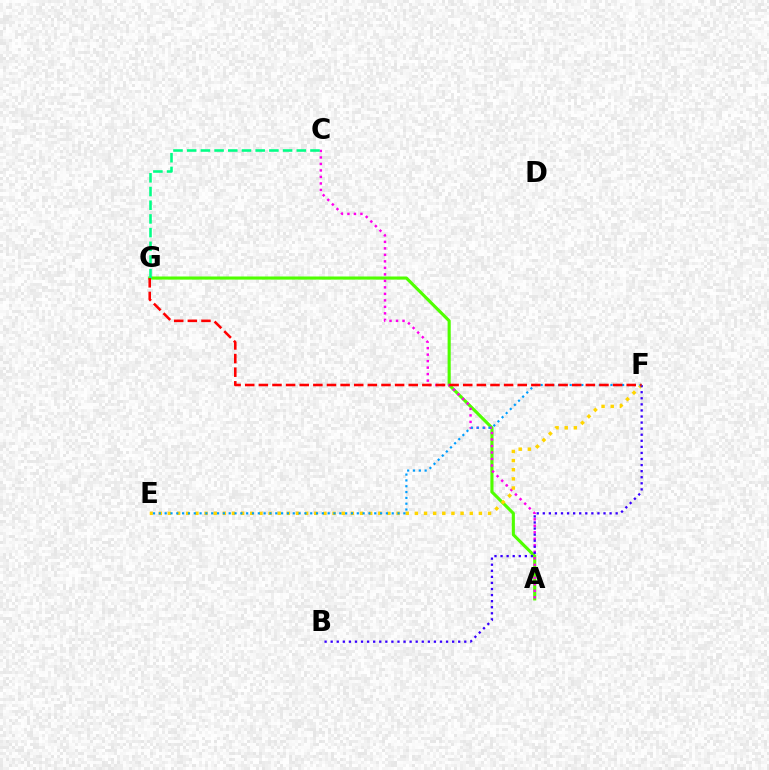{('A', 'G'): [{'color': '#4fff00', 'line_style': 'solid', 'thickness': 2.25}], ('A', 'C'): [{'color': '#ff00ed', 'line_style': 'dotted', 'thickness': 1.77}], ('E', 'F'): [{'color': '#ffd500', 'line_style': 'dotted', 'thickness': 2.48}, {'color': '#009eff', 'line_style': 'dotted', 'thickness': 1.58}], ('C', 'G'): [{'color': '#00ff86', 'line_style': 'dashed', 'thickness': 1.86}], ('B', 'F'): [{'color': '#3700ff', 'line_style': 'dotted', 'thickness': 1.65}], ('F', 'G'): [{'color': '#ff0000', 'line_style': 'dashed', 'thickness': 1.85}]}